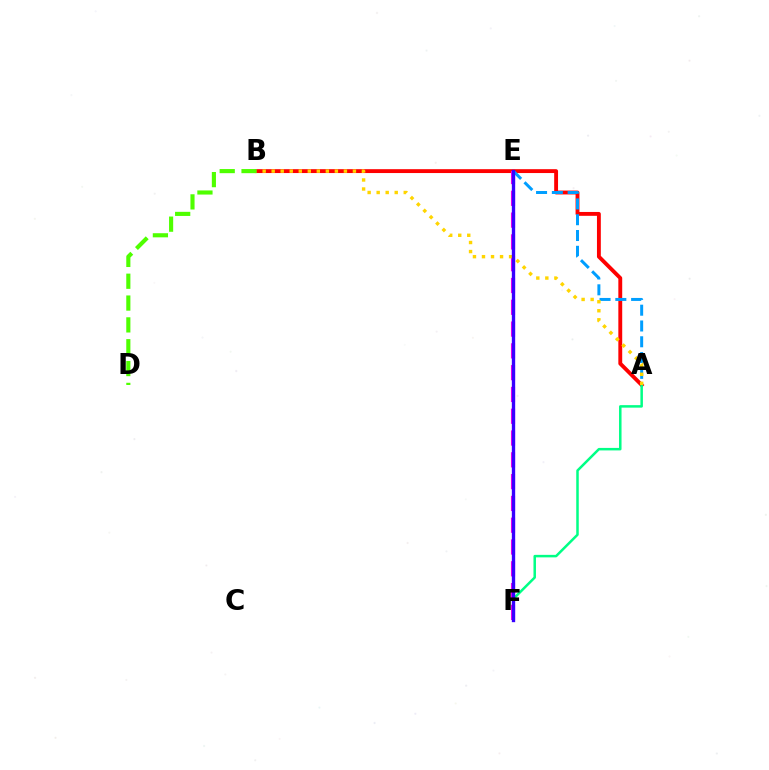{('A', 'B'): [{'color': '#ff0000', 'line_style': 'solid', 'thickness': 2.78}, {'color': '#ffd500', 'line_style': 'dotted', 'thickness': 2.45}], ('E', 'F'): [{'color': '#ff00ed', 'line_style': 'dashed', 'thickness': 2.96}, {'color': '#3700ff', 'line_style': 'solid', 'thickness': 2.41}], ('A', 'E'): [{'color': '#009eff', 'line_style': 'dashed', 'thickness': 2.15}], ('B', 'D'): [{'color': '#4fff00', 'line_style': 'dashed', 'thickness': 2.97}], ('A', 'F'): [{'color': '#00ff86', 'line_style': 'solid', 'thickness': 1.8}]}